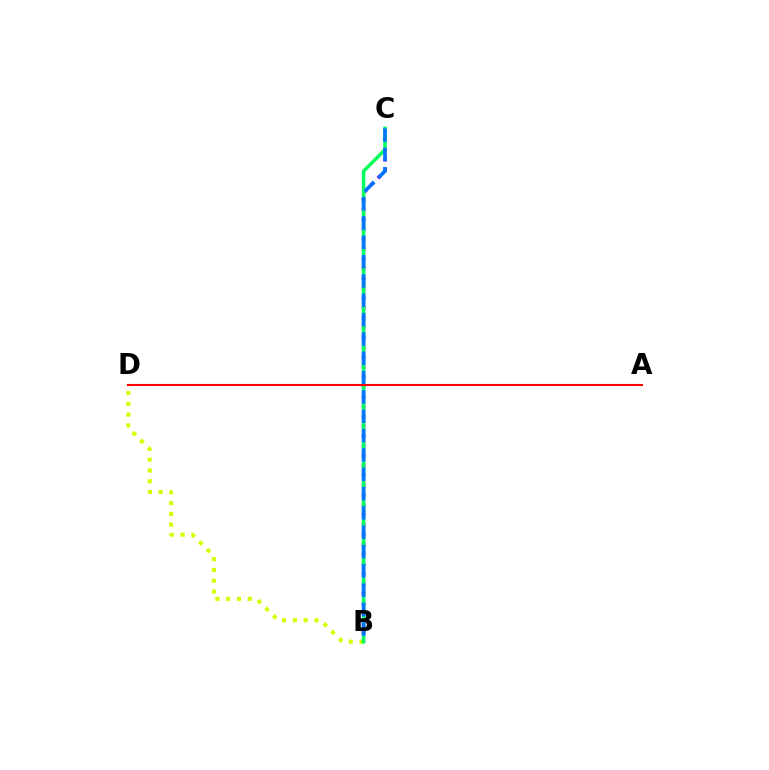{('B', 'C'): [{'color': '#b900ff', 'line_style': 'dotted', 'thickness': 2.67}, {'color': '#00ff5c', 'line_style': 'solid', 'thickness': 2.51}, {'color': '#0074ff', 'line_style': 'dashed', 'thickness': 2.63}], ('B', 'D'): [{'color': '#d1ff00', 'line_style': 'dotted', 'thickness': 2.93}], ('A', 'D'): [{'color': '#ff0000', 'line_style': 'solid', 'thickness': 1.51}]}